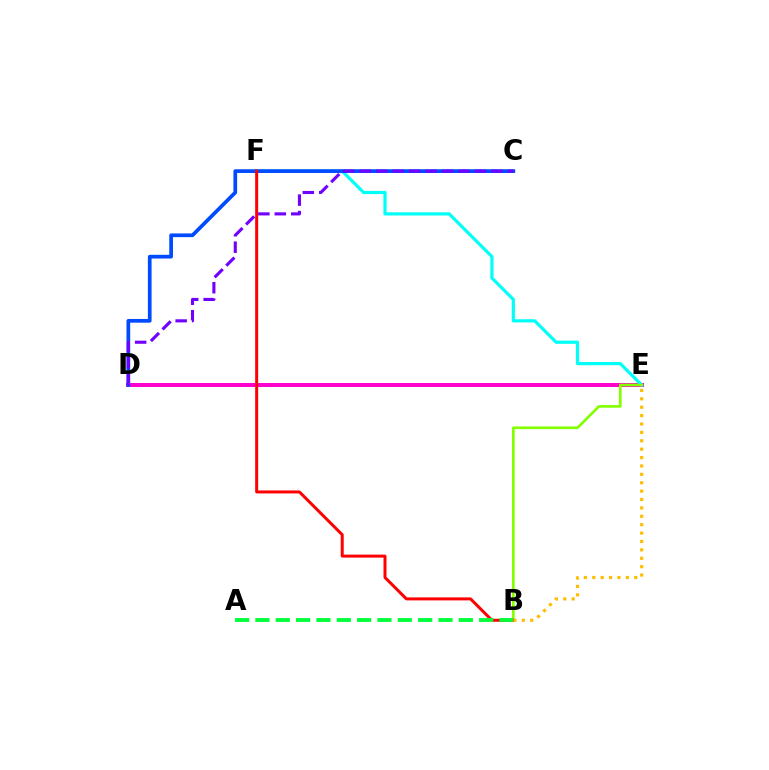{('D', 'E'): [{'color': '#ff00cf', 'line_style': 'solid', 'thickness': 2.88}], ('E', 'F'): [{'color': '#00fff6', 'line_style': 'solid', 'thickness': 2.3}], ('C', 'D'): [{'color': '#004bff', 'line_style': 'solid', 'thickness': 2.67}, {'color': '#7200ff', 'line_style': 'dashed', 'thickness': 2.24}], ('B', 'E'): [{'color': '#84ff00', 'line_style': 'solid', 'thickness': 1.92}, {'color': '#ffbd00', 'line_style': 'dotted', 'thickness': 2.28}], ('B', 'F'): [{'color': '#ff0000', 'line_style': 'solid', 'thickness': 2.16}], ('A', 'B'): [{'color': '#00ff39', 'line_style': 'dashed', 'thickness': 2.76}]}